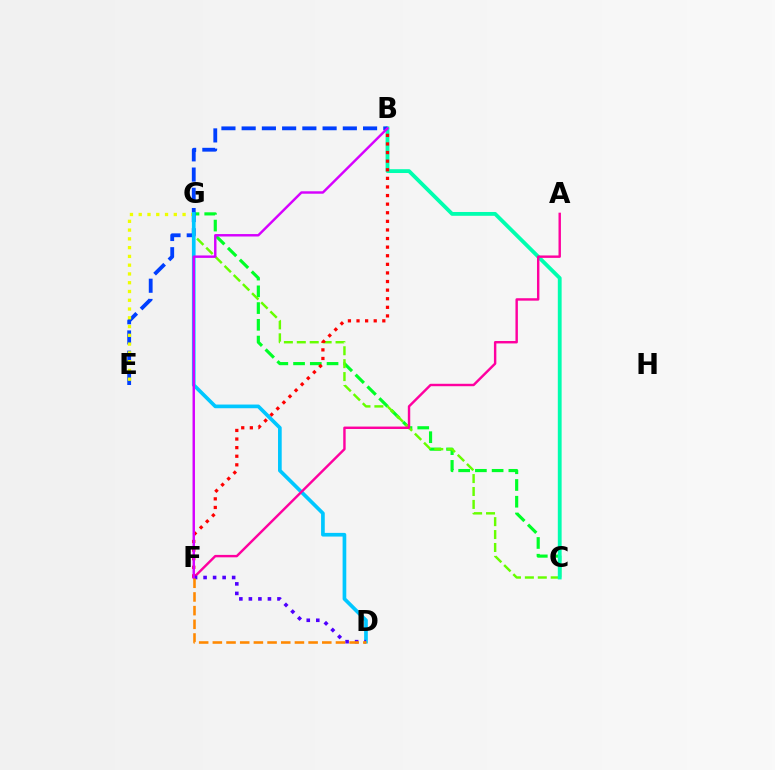{('C', 'G'): [{'color': '#00ff27', 'line_style': 'dashed', 'thickness': 2.27}, {'color': '#66ff00', 'line_style': 'dashed', 'thickness': 1.76}], ('B', 'C'): [{'color': '#00ffaf', 'line_style': 'solid', 'thickness': 2.75}], ('B', 'E'): [{'color': '#003fff', 'line_style': 'dashed', 'thickness': 2.75}], ('E', 'G'): [{'color': '#eeff00', 'line_style': 'dotted', 'thickness': 2.38}], ('D', 'G'): [{'color': '#00c7ff', 'line_style': 'solid', 'thickness': 2.65}], ('A', 'F'): [{'color': '#ff00a0', 'line_style': 'solid', 'thickness': 1.75}], ('B', 'F'): [{'color': '#ff0000', 'line_style': 'dotted', 'thickness': 2.34}, {'color': '#d600ff', 'line_style': 'solid', 'thickness': 1.75}], ('D', 'F'): [{'color': '#4f00ff', 'line_style': 'dotted', 'thickness': 2.59}, {'color': '#ff8800', 'line_style': 'dashed', 'thickness': 1.86}]}